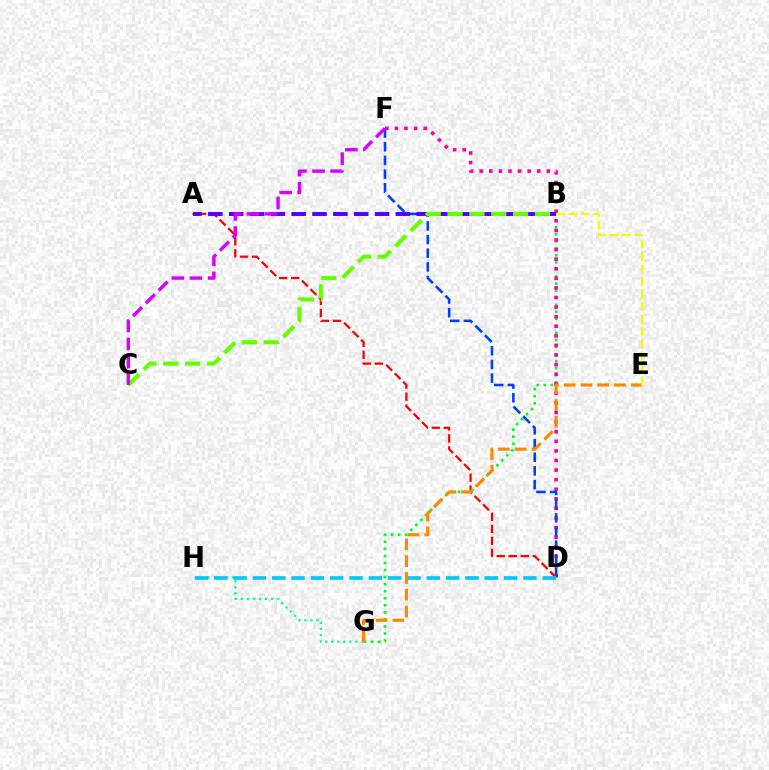{('A', 'D'): [{'color': '#ff0000', 'line_style': 'dashed', 'thickness': 1.63}], ('B', 'G'): [{'color': '#00ff27', 'line_style': 'dotted', 'thickness': 1.92}], ('D', 'F'): [{'color': '#ff00a0', 'line_style': 'dotted', 'thickness': 2.6}, {'color': '#003fff', 'line_style': 'dashed', 'thickness': 1.86}], ('A', 'B'): [{'color': '#4f00ff', 'line_style': 'dashed', 'thickness': 2.83}], ('G', 'H'): [{'color': '#00ffaf', 'line_style': 'dotted', 'thickness': 1.64}], ('E', 'G'): [{'color': '#ff8800', 'line_style': 'dashed', 'thickness': 2.28}], ('D', 'H'): [{'color': '#00c7ff', 'line_style': 'dashed', 'thickness': 2.62}], ('B', 'C'): [{'color': '#66ff00', 'line_style': 'dashed', 'thickness': 2.97}], ('C', 'F'): [{'color': '#d600ff', 'line_style': 'dashed', 'thickness': 2.46}], ('B', 'E'): [{'color': '#eeff00', 'line_style': 'dashed', 'thickness': 1.69}]}